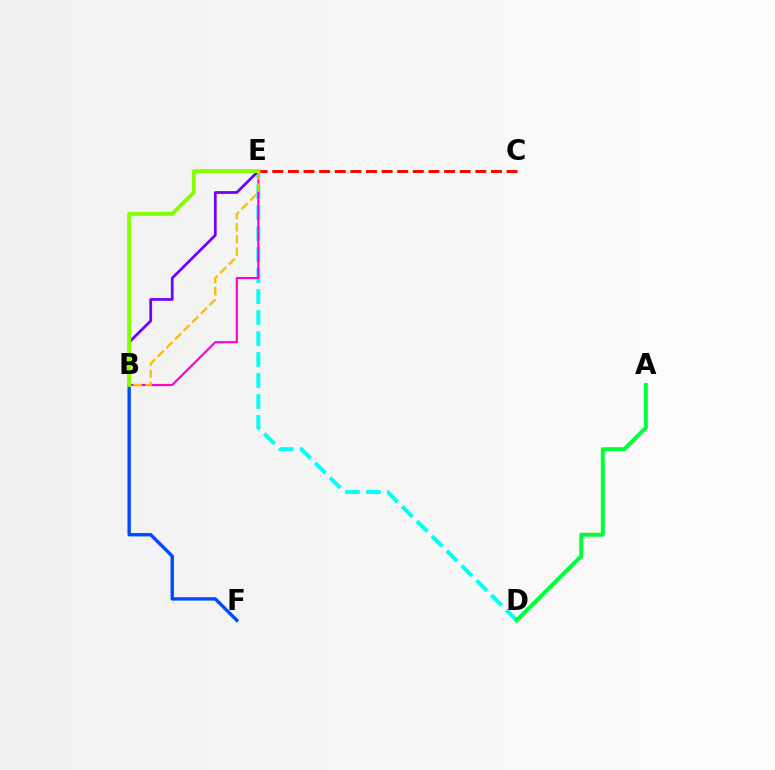{('D', 'E'): [{'color': '#00fff6', 'line_style': 'dashed', 'thickness': 2.85}], ('B', 'E'): [{'color': '#ff00cf', 'line_style': 'solid', 'thickness': 1.55}, {'color': '#7200ff', 'line_style': 'solid', 'thickness': 1.98}, {'color': '#84ff00', 'line_style': 'solid', 'thickness': 2.8}, {'color': '#ffbd00', 'line_style': 'dashed', 'thickness': 1.65}], ('A', 'D'): [{'color': '#00ff39', 'line_style': 'solid', 'thickness': 2.85}], ('B', 'F'): [{'color': '#004bff', 'line_style': 'solid', 'thickness': 2.44}], ('C', 'E'): [{'color': '#ff0000', 'line_style': 'dashed', 'thickness': 2.12}]}